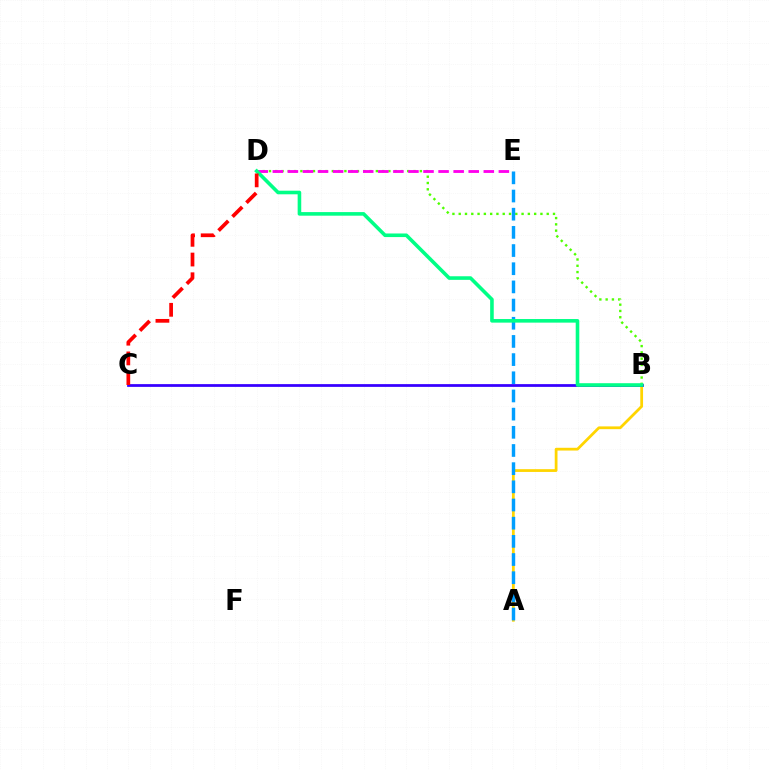{('B', 'D'): [{'color': '#4fff00', 'line_style': 'dotted', 'thickness': 1.71}, {'color': '#00ff86', 'line_style': 'solid', 'thickness': 2.59}], ('A', 'B'): [{'color': '#ffd500', 'line_style': 'solid', 'thickness': 1.99}], ('A', 'E'): [{'color': '#009eff', 'line_style': 'dashed', 'thickness': 2.47}], ('D', 'E'): [{'color': '#ff00ed', 'line_style': 'dashed', 'thickness': 2.05}], ('B', 'C'): [{'color': '#3700ff', 'line_style': 'solid', 'thickness': 1.98}], ('C', 'D'): [{'color': '#ff0000', 'line_style': 'dashed', 'thickness': 2.68}]}